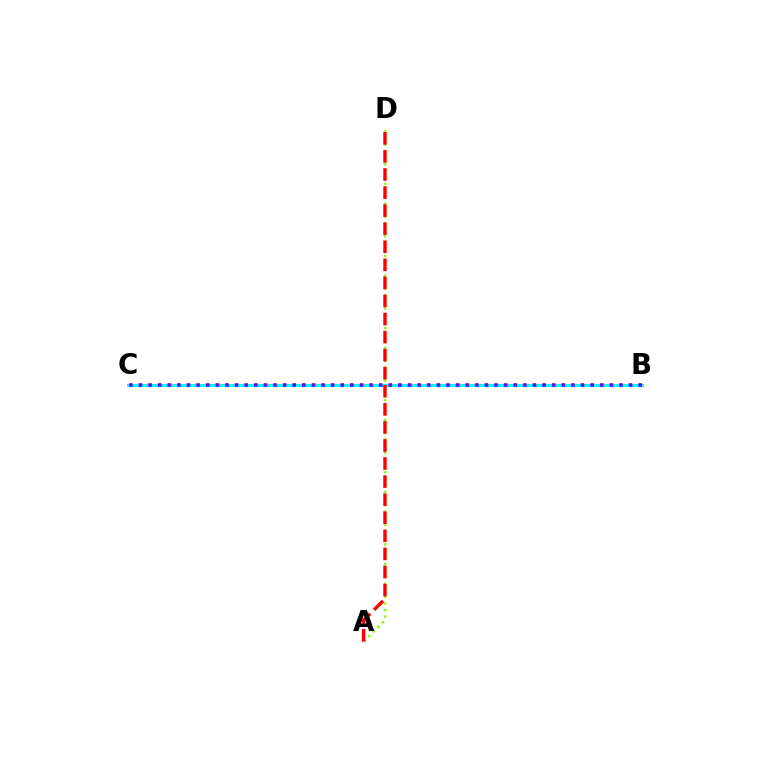{('B', 'C'): [{'color': '#00fff6', 'line_style': 'solid', 'thickness': 2.19}, {'color': '#7200ff', 'line_style': 'dotted', 'thickness': 2.61}], ('A', 'D'): [{'color': '#84ff00', 'line_style': 'dotted', 'thickness': 1.78}, {'color': '#ff0000', 'line_style': 'dashed', 'thickness': 2.45}]}